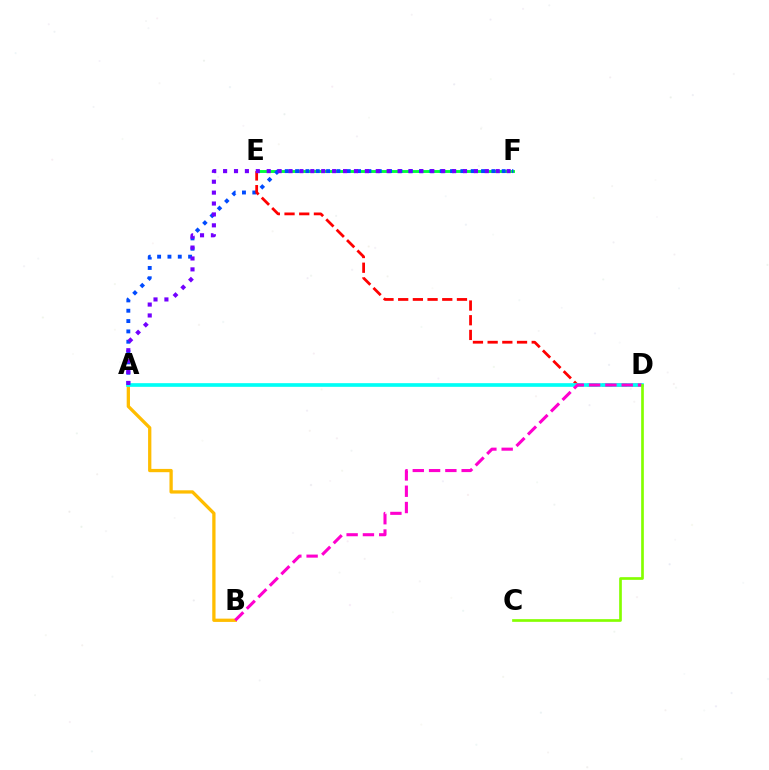{('E', 'F'): [{'color': '#00ff39', 'line_style': 'solid', 'thickness': 2.08}], ('A', 'F'): [{'color': '#004bff', 'line_style': 'dotted', 'thickness': 2.81}, {'color': '#7200ff', 'line_style': 'dotted', 'thickness': 2.96}], ('A', 'B'): [{'color': '#ffbd00', 'line_style': 'solid', 'thickness': 2.36}], ('D', 'E'): [{'color': '#ff0000', 'line_style': 'dashed', 'thickness': 2.0}], ('A', 'D'): [{'color': '#00fff6', 'line_style': 'solid', 'thickness': 2.64}], ('B', 'D'): [{'color': '#ff00cf', 'line_style': 'dashed', 'thickness': 2.21}], ('C', 'D'): [{'color': '#84ff00', 'line_style': 'solid', 'thickness': 1.93}]}